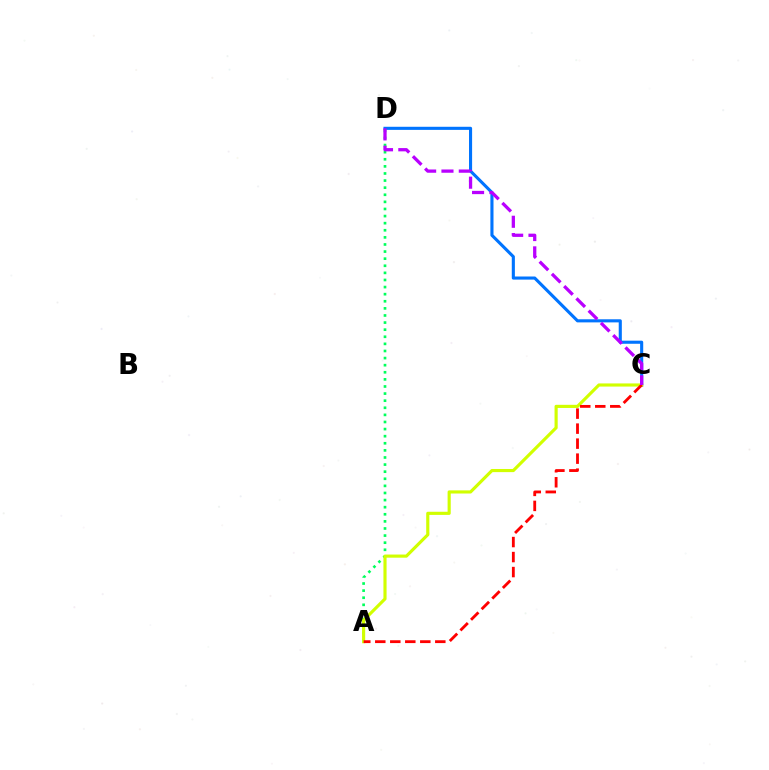{('C', 'D'): [{'color': '#0074ff', 'line_style': 'solid', 'thickness': 2.23}, {'color': '#b900ff', 'line_style': 'dashed', 'thickness': 2.35}], ('A', 'D'): [{'color': '#00ff5c', 'line_style': 'dotted', 'thickness': 1.93}], ('A', 'C'): [{'color': '#d1ff00', 'line_style': 'solid', 'thickness': 2.26}, {'color': '#ff0000', 'line_style': 'dashed', 'thickness': 2.04}]}